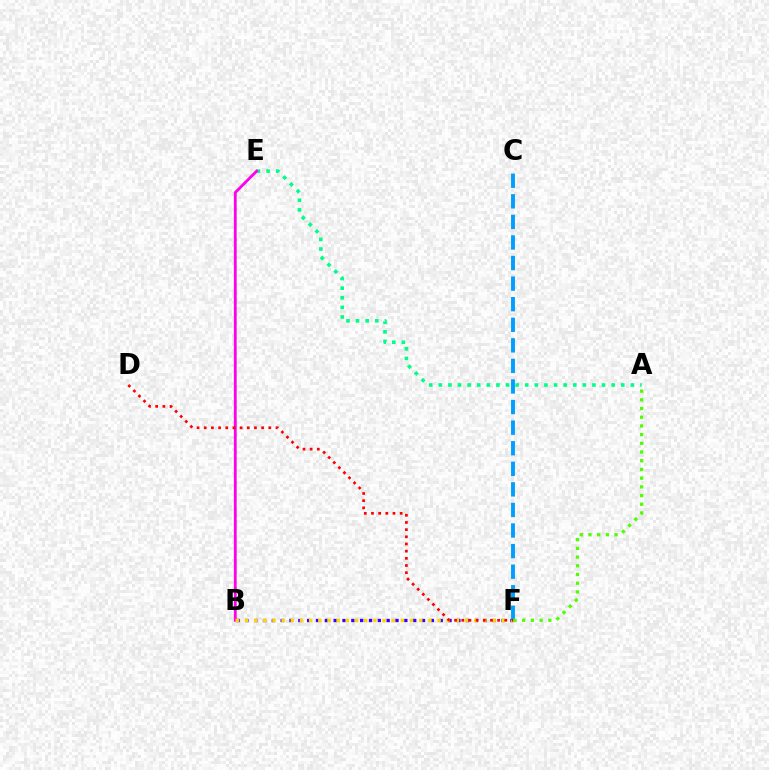{('A', 'E'): [{'color': '#00ff86', 'line_style': 'dotted', 'thickness': 2.61}], ('B', 'F'): [{'color': '#3700ff', 'line_style': 'dotted', 'thickness': 2.4}, {'color': '#ffd500', 'line_style': 'dotted', 'thickness': 2.49}], ('B', 'E'): [{'color': '#ff00ed', 'line_style': 'solid', 'thickness': 2.03}], ('C', 'F'): [{'color': '#009eff', 'line_style': 'dashed', 'thickness': 2.8}], ('D', 'F'): [{'color': '#ff0000', 'line_style': 'dotted', 'thickness': 1.95}], ('A', 'F'): [{'color': '#4fff00', 'line_style': 'dotted', 'thickness': 2.37}]}